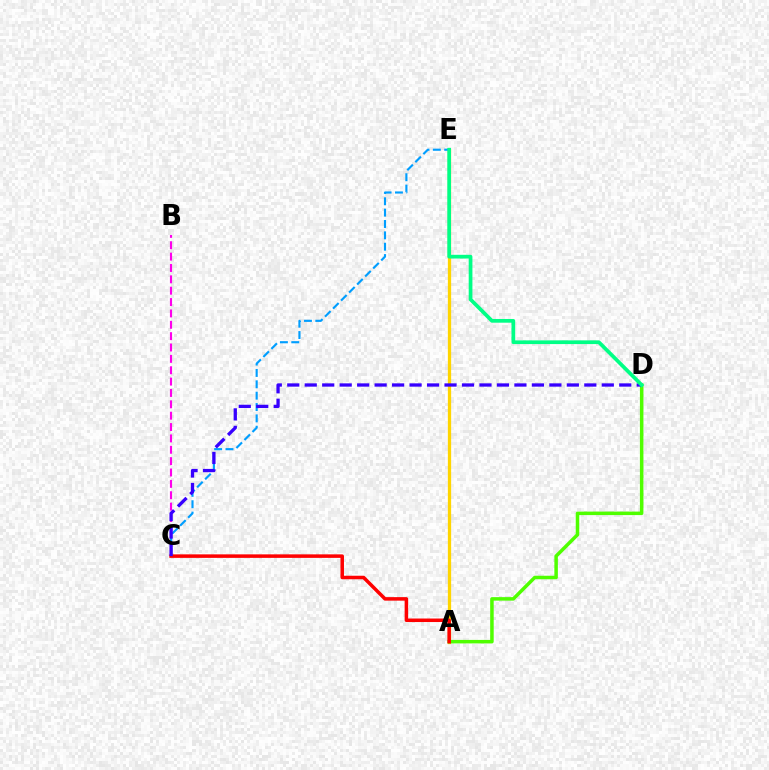{('B', 'C'): [{'color': '#ff00ed', 'line_style': 'dashed', 'thickness': 1.54}], ('A', 'E'): [{'color': '#ffd500', 'line_style': 'solid', 'thickness': 2.36}], ('C', 'E'): [{'color': '#009eff', 'line_style': 'dashed', 'thickness': 1.54}], ('A', 'D'): [{'color': '#4fff00', 'line_style': 'solid', 'thickness': 2.52}], ('A', 'C'): [{'color': '#ff0000', 'line_style': 'solid', 'thickness': 2.53}], ('C', 'D'): [{'color': '#3700ff', 'line_style': 'dashed', 'thickness': 2.37}], ('D', 'E'): [{'color': '#00ff86', 'line_style': 'solid', 'thickness': 2.67}]}